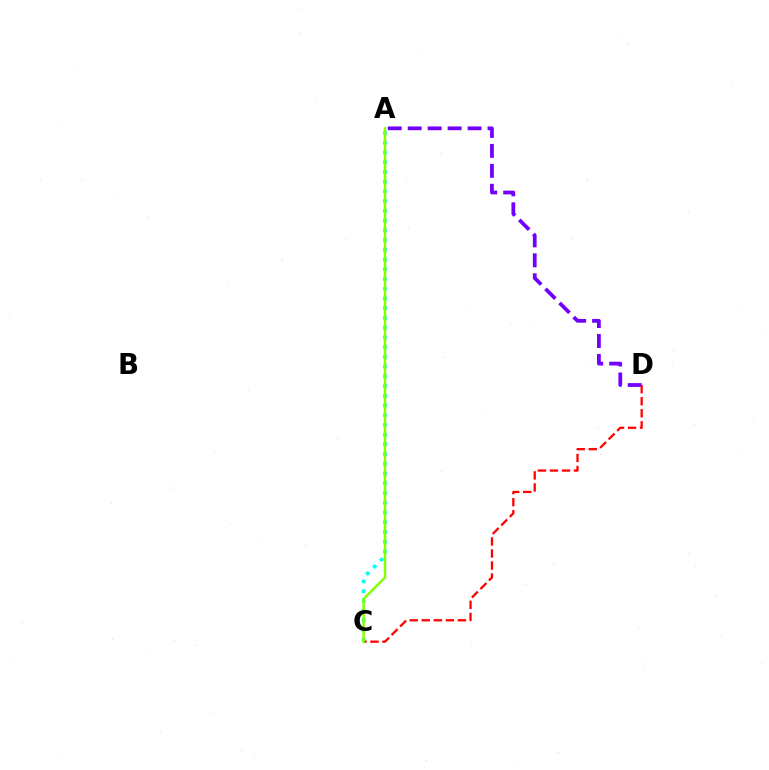{('A', 'D'): [{'color': '#7200ff', 'line_style': 'dashed', 'thickness': 2.71}], ('A', 'C'): [{'color': '#00fff6', 'line_style': 'dotted', 'thickness': 2.64}, {'color': '#84ff00', 'line_style': 'solid', 'thickness': 1.78}], ('C', 'D'): [{'color': '#ff0000', 'line_style': 'dashed', 'thickness': 1.64}]}